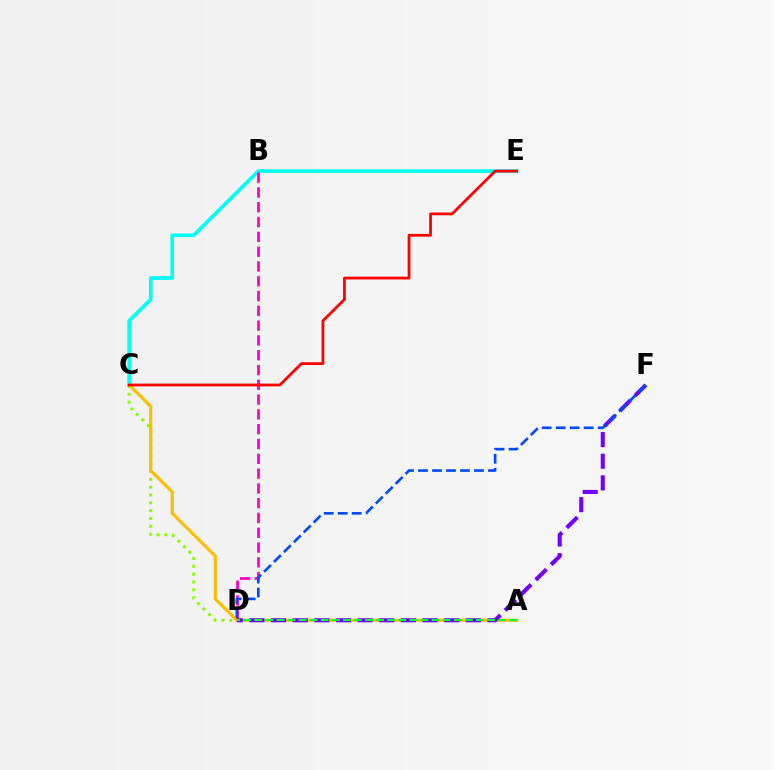{('C', 'D'): [{'color': '#84ff00', 'line_style': 'dotted', 'thickness': 2.13}], ('C', 'E'): [{'color': '#00fff6', 'line_style': 'solid', 'thickness': 2.64}, {'color': '#ff0000', 'line_style': 'solid', 'thickness': 1.99}], ('B', 'D'): [{'color': '#ff00cf', 'line_style': 'dashed', 'thickness': 2.01}], ('A', 'C'): [{'color': '#ffbd00', 'line_style': 'solid', 'thickness': 2.27}], ('D', 'F'): [{'color': '#7200ff', 'line_style': 'dashed', 'thickness': 2.94}, {'color': '#004bff', 'line_style': 'dashed', 'thickness': 1.9}], ('A', 'D'): [{'color': '#00ff39', 'line_style': 'dashed', 'thickness': 1.51}]}